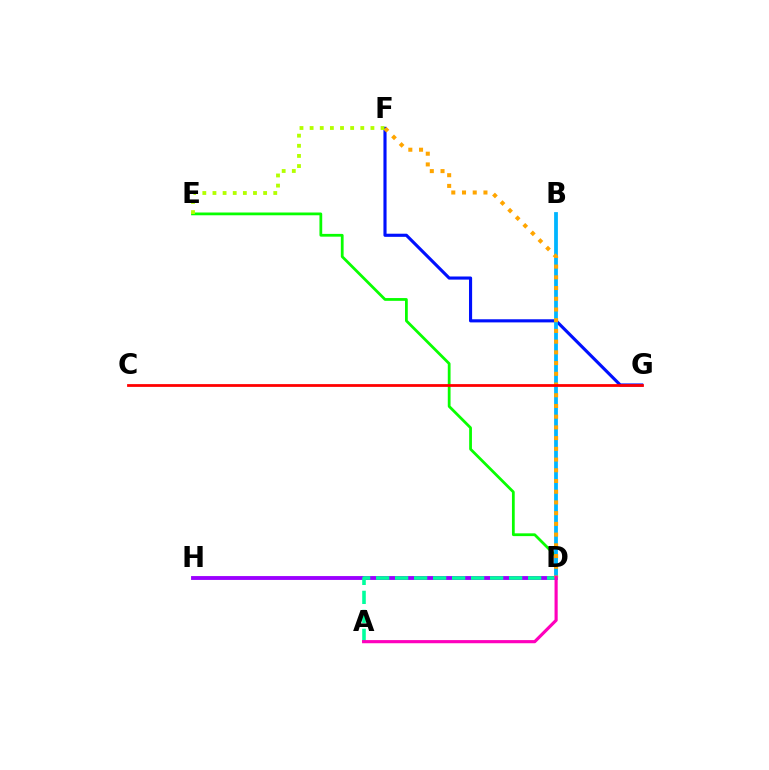{('D', 'H'): [{'color': '#9b00ff', 'line_style': 'solid', 'thickness': 2.78}], ('F', 'G'): [{'color': '#0010ff', 'line_style': 'solid', 'thickness': 2.25}], ('D', 'E'): [{'color': '#08ff00', 'line_style': 'solid', 'thickness': 2.0}], ('A', 'D'): [{'color': '#00ff9d', 'line_style': 'dashed', 'thickness': 2.58}, {'color': '#ff00bd', 'line_style': 'solid', 'thickness': 2.26}], ('B', 'D'): [{'color': '#00b5ff', 'line_style': 'solid', 'thickness': 2.72}], ('D', 'F'): [{'color': '#ffa500', 'line_style': 'dotted', 'thickness': 2.91}], ('E', 'F'): [{'color': '#b3ff00', 'line_style': 'dotted', 'thickness': 2.75}], ('C', 'G'): [{'color': '#ff0000', 'line_style': 'solid', 'thickness': 2.0}]}